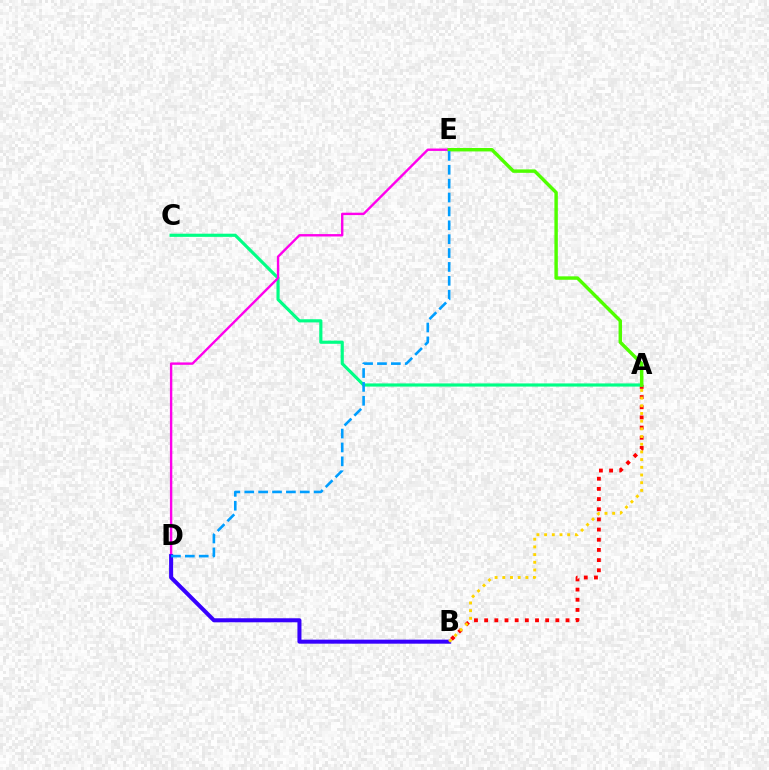{('A', 'B'): [{'color': '#ff0000', 'line_style': 'dotted', 'thickness': 2.76}, {'color': '#ffd500', 'line_style': 'dotted', 'thickness': 2.09}], ('A', 'C'): [{'color': '#00ff86', 'line_style': 'solid', 'thickness': 2.28}], ('D', 'E'): [{'color': '#ff00ed', 'line_style': 'solid', 'thickness': 1.72}, {'color': '#009eff', 'line_style': 'dashed', 'thickness': 1.89}], ('B', 'D'): [{'color': '#3700ff', 'line_style': 'solid', 'thickness': 2.9}], ('A', 'E'): [{'color': '#4fff00', 'line_style': 'solid', 'thickness': 2.47}]}